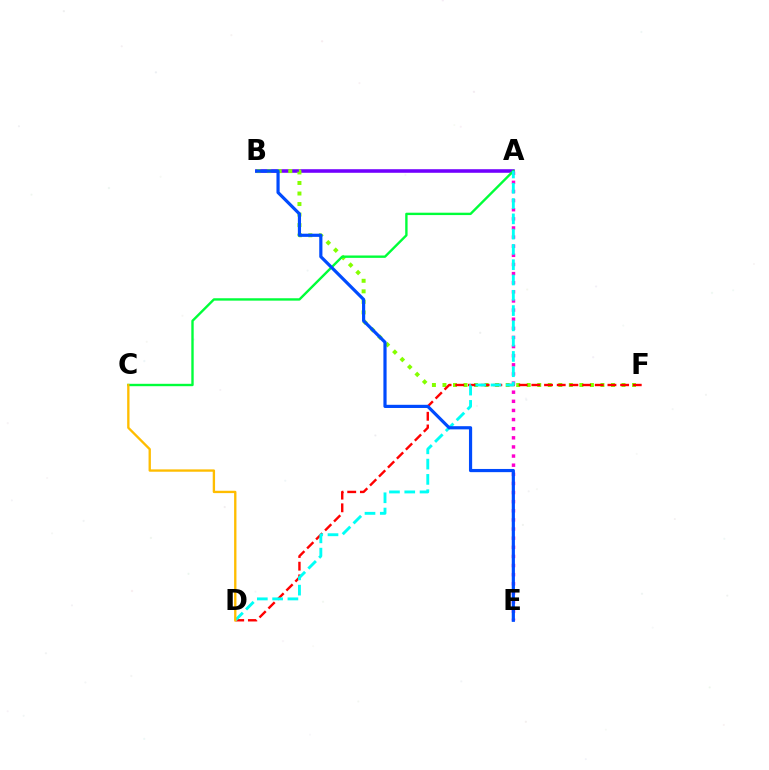{('A', 'B'): [{'color': '#7200ff', 'line_style': 'solid', 'thickness': 2.57}], ('A', 'E'): [{'color': '#ff00cf', 'line_style': 'dotted', 'thickness': 2.48}], ('B', 'F'): [{'color': '#84ff00', 'line_style': 'dotted', 'thickness': 2.86}], ('D', 'F'): [{'color': '#ff0000', 'line_style': 'dashed', 'thickness': 1.72}], ('A', 'C'): [{'color': '#00ff39', 'line_style': 'solid', 'thickness': 1.71}], ('A', 'D'): [{'color': '#00fff6', 'line_style': 'dashed', 'thickness': 2.08}], ('C', 'D'): [{'color': '#ffbd00', 'line_style': 'solid', 'thickness': 1.69}], ('B', 'E'): [{'color': '#004bff', 'line_style': 'solid', 'thickness': 2.29}]}